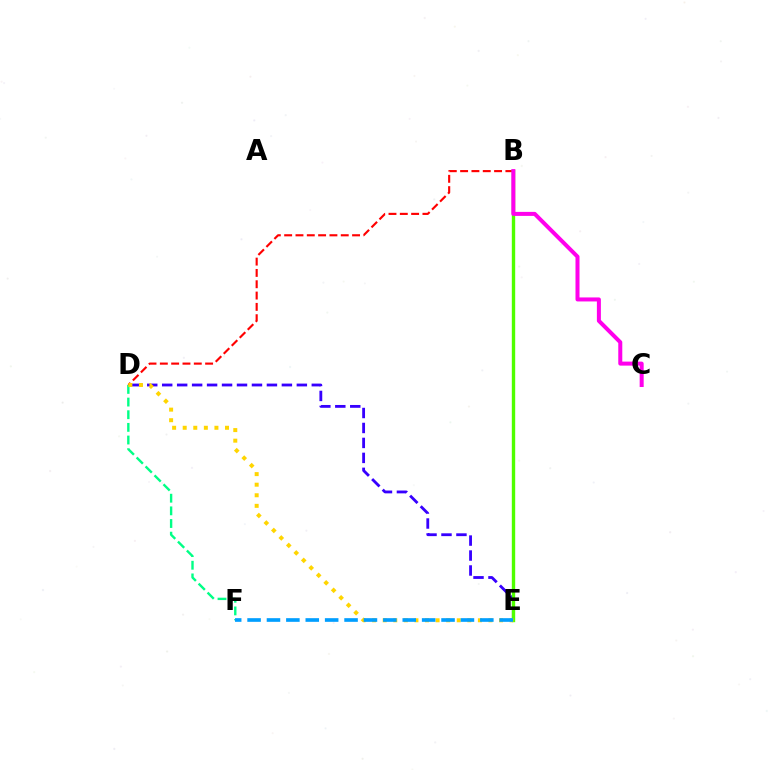{('B', 'D'): [{'color': '#ff0000', 'line_style': 'dashed', 'thickness': 1.54}], ('D', 'E'): [{'color': '#3700ff', 'line_style': 'dashed', 'thickness': 2.03}, {'color': '#ffd500', 'line_style': 'dotted', 'thickness': 2.87}], ('D', 'F'): [{'color': '#00ff86', 'line_style': 'dashed', 'thickness': 1.72}], ('B', 'E'): [{'color': '#4fff00', 'line_style': 'solid', 'thickness': 2.43}], ('B', 'C'): [{'color': '#ff00ed', 'line_style': 'solid', 'thickness': 2.89}], ('E', 'F'): [{'color': '#009eff', 'line_style': 'dashed', 'thickness': 2.63}]}